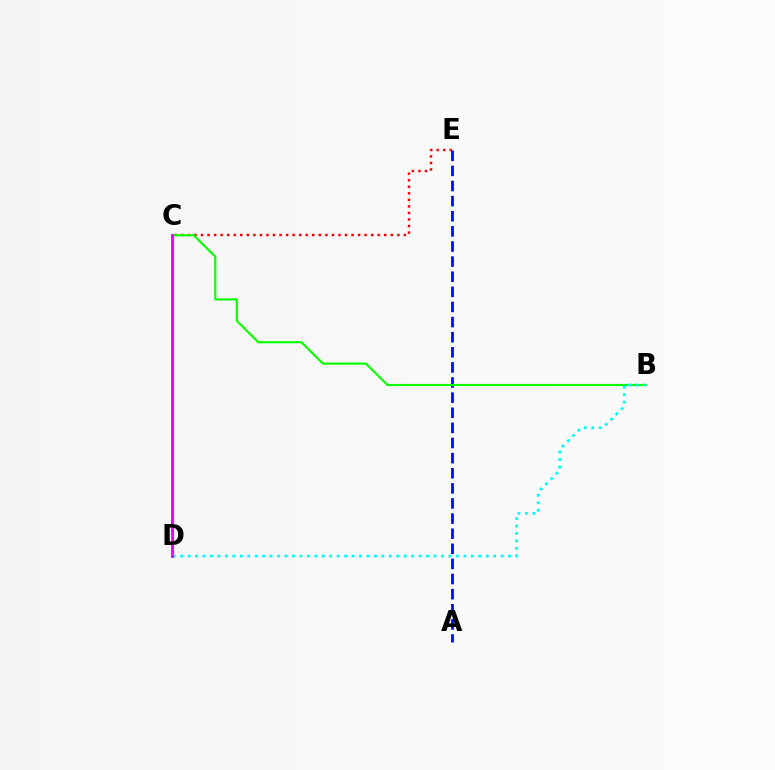{('C', 'E'): [{'color': '#ff0000', 'line_style': 'dotted', 'thickness': 1.78}], ('A', 'E'): [{'color': '#0010ff', 'line_style': 'dashed', 'thickness': 2.05}], ('B', 'C'): [{'color': '#08ff00', 'line_style': 'solid', 'thickness': 1.55}], ('B', 'D'): [{'color': '#00fff6', 'line_style': 'dotted', 'thickness': 2.02}], ('C', 'D'): [{'color': '#fcf500', 'line_style': 'dotted', 'thickness': 1.99}, {'color': '#ee00ff', 'line_style': 'solid', 'thickness': 2.08}]}